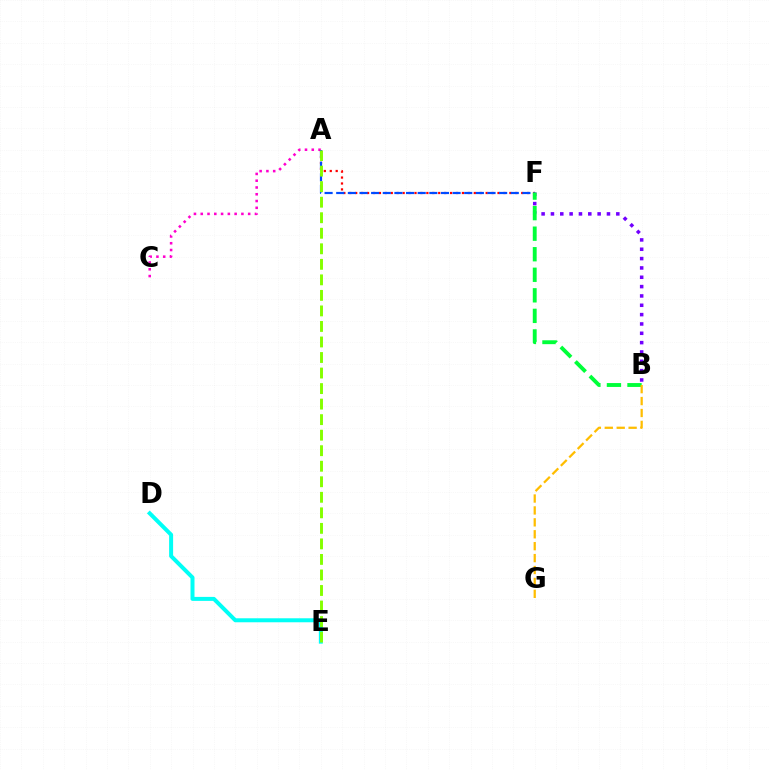{('A', 'C'): [{'color': '#ff00cf', 'line_style': 'dotted', 'thickness': 1.84}], ('A', 'F'): [{'color': '#ff0000', 'line_style': 'dotted', 'thickness': 1.61}, {'color': '#004bff', 'line_style': 'dashed', 'thickness': 1.58}], ('B', 'F'): [{'color': '#7200ff', 'line_style': 'dotted', 'thickness': 2.54}, {'color': '#00ff39', 'line_style': 'dashed', 'thickness': 2.79}], ('D', 'E'): [{'color': '#00fff6', 'line_style': 'solid', 'thickness': 2.87}], ('A', 'E'): [{'color': '#84ff00', 'line_style': 'dashed', 'thickness': 2.11}], ('B', 'G'): [{'color': '#ffbd00', 'line_style': 'dashed', 'thickness': 1.62}]}